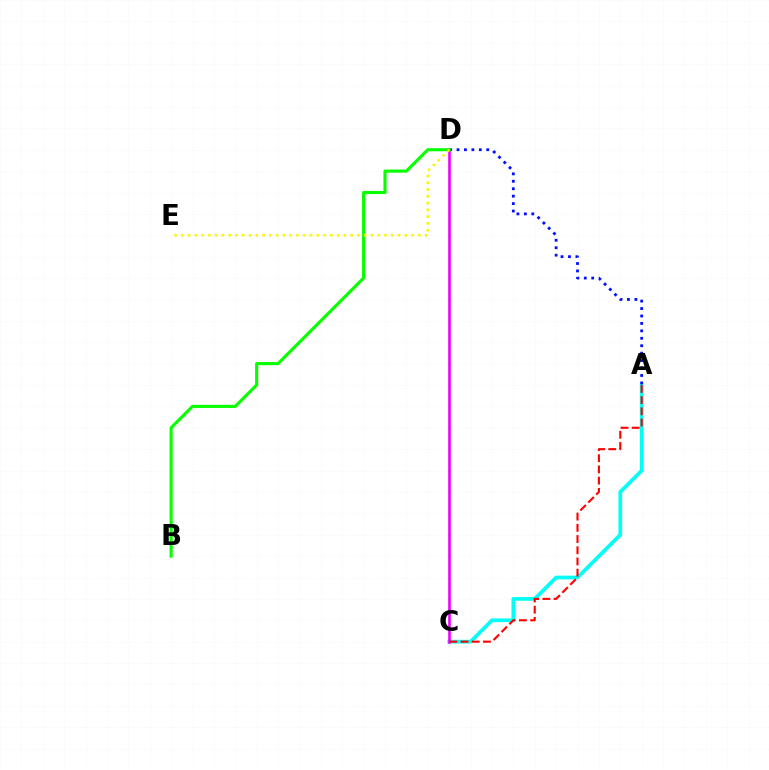{('A', 'C'): [{'color': '#00fff6', 'line_style': 'solid', 'thickness': 2.68}, {'color': '#ff0000', 'line_style': 'dashed', 'thickness': 1.52}], ('C', 'D'): [{'color': '#ee00ff', 'line_style': 'solid', 'thickness': 1.89}], ('A', 'D'): [{'color': '#0010ff', 'line_style': 'dotted', 'thickness': 2.02}], ('B', 'D'): [{'color': '#08ff00', 'line_style': 'solid', 'thickness': 2.24}], ('D', 'E'): [{'color': '#fcf500', 'line_style': 'dotted', 'thickness': 1.84}]}